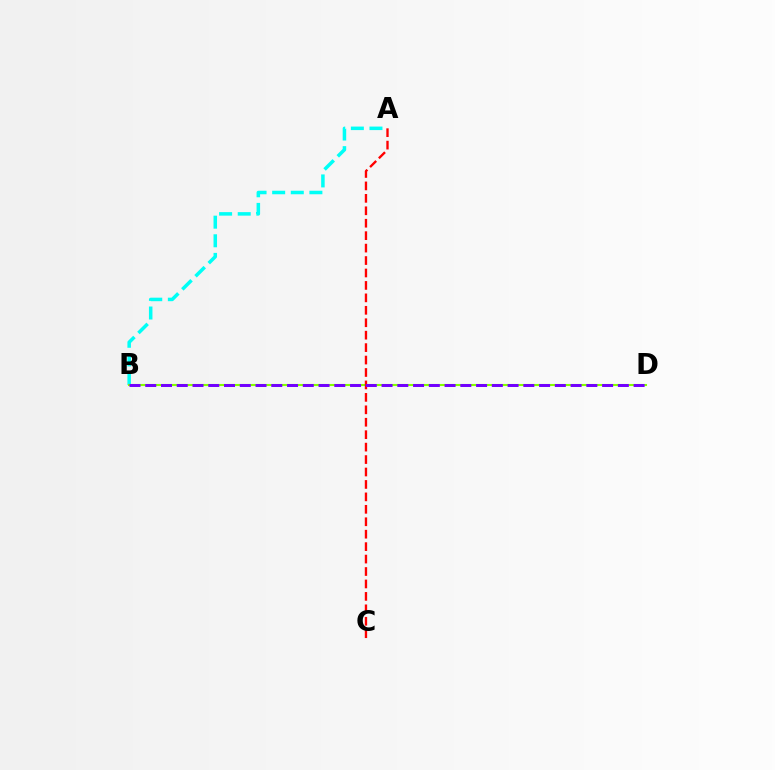{('A', 'B'): [{'color': '#00fff6', 'line_style': 'dashed', 'thickness': 2.53}], ('B', 'D'): [{'color': '#84ff00', 'line_style': 'solid', 'thickness': 1.51}, {'color': '#7200ff', 'line_style': 'dashed', 'thickness': 2.14}], ('A', 'C'): [{'color': '#ff0000', 'line_style': 'dashed', 'thickness': 1.69}]}